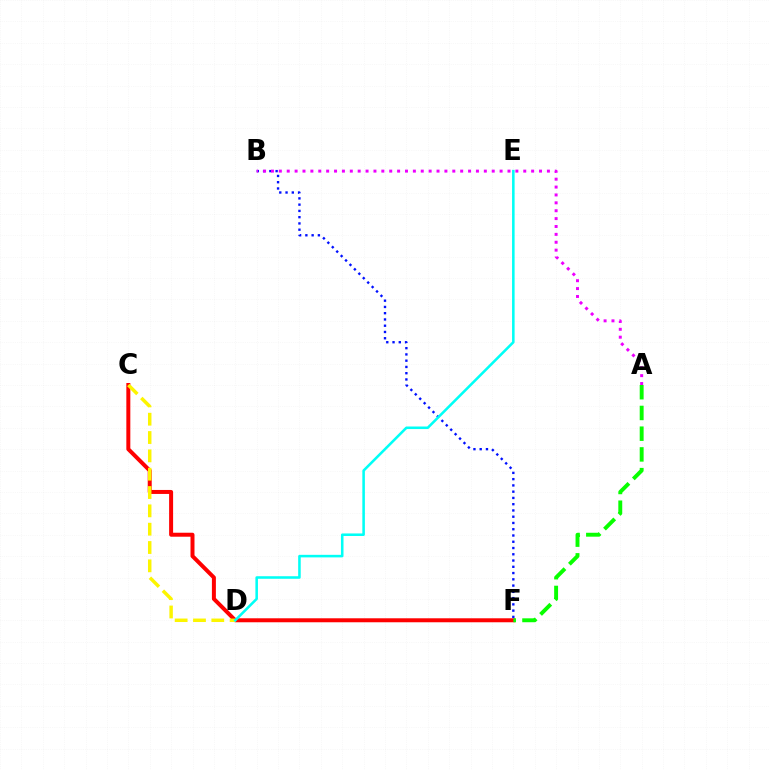{('B', 'F'): [{'color': '#0010ff', 'line_style': 'dotted', 'thickness': 1.7}], ('A', 'B'): [{'color': '#ee00ff', 'line_style': 'dotted', 'thickness': 2.14}], ('C', 'F'): [{'color': '#ff0000', 'line_style': 'solid', 'thickness': 2.87}], ('A', 'F'): [{'color': '#08ff00', 'line_style': 'dashed', 'thickness': 2.82}], ('C', 'D'): [{'color': '#fcf500', 'line_style': 'dashed', 'thickness': 2.49}], ('D', 'E'): [{'color': '#00fff6', 'line_style': 'solid', 'thickness': 1.84}]}